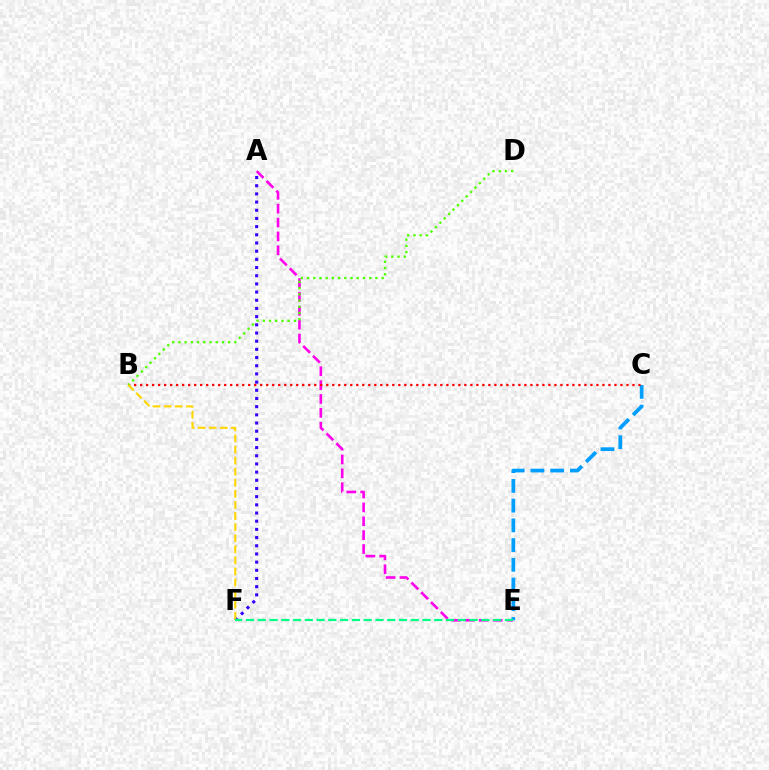{('A', 'E'): [{'color': '#ff00ed', 'line_style': 'dashed', 'thickness': 1.88}], ('A', 'F'): [{'color': '#3700ff', 'line_style': 'dotted', 'thickness': 2.22}], ('C', 'E'): [{'color': '#009eff', 'line_style': 'dashed', 'thickness': 2.68}], ('B', 'C'): [{'color': '#ff0000', 'line_style': 'dotted', 'thickness': 1.63}], ('B', 'D'): [{'color': '#4fff00', 'line_style': 'dotted', 'thickness': 1.69}], ('B', 'F'): [{'color': '#ffd500', 'line_style': 'dashed', 'thickness': 1.51}], ('E', 'F'): [{'color': '#00ff86', 'line_style': 'dashed', 'thickness': 1.6}]}